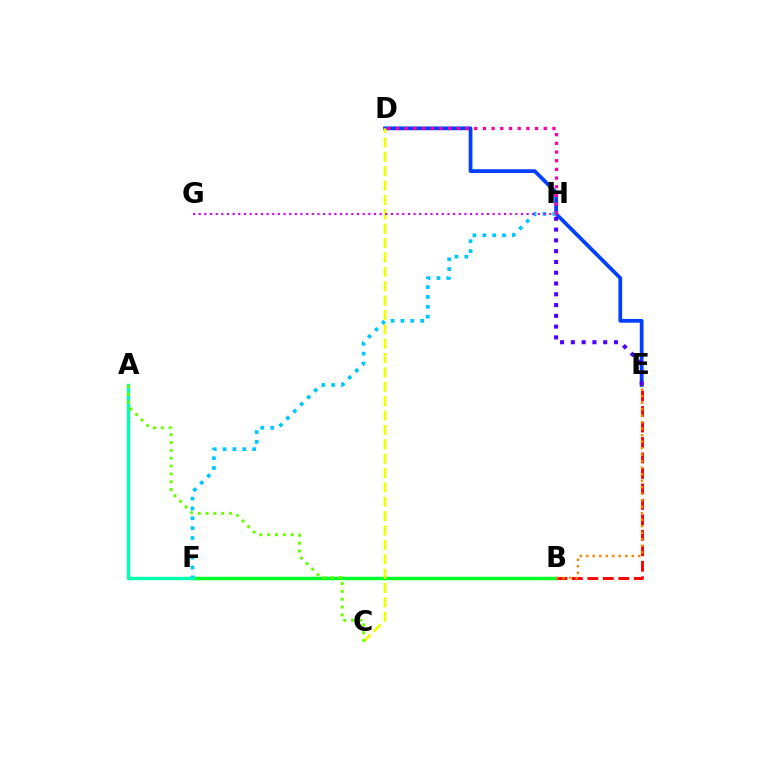{('D', 'E'): [{'color': '#003fff', 'line_style': 'solid', 'thickness': 2.69}], ('B', 'F'): [{'color': '#00ff27', 'line_style': 'solid', 'thickness': 2.51}], ('C', 'D'): [{'color': '#eeff00', 'line_style': 'dashed', 'thickness': 1.95}], ('A', 'F'): [{'color': '#00ffaf', 'line_style': 'solid', 'thickness': 2.43}], ('F', 'H'): [{'color': '#00c7ff', 'line_style': 'dotted', 'thickness': 2.68}], ('B', 'E'): [{'color': '#ff0000', 'line_style': 'dashed', 'thickness': 2.1}, {'color': '#ff8800', 'line_style': 'dotted', 'thickness': 1.77}], ('G', 'H'): [{'color': '#d600ff', 'line_style': 'dotted', 'thickness': 1.54}], ('E', 'H'): [{'color': '#4f00ff', 'line_style': 'dotted', 'thickness': 2.93}], ('A', 'C'): [{'color': '#66ff00', 'line_style': 'dotted', 'thickness': 2.13}], ('D', 'H'): [{'color': '#ff00a0', 'line_style': 'dotted', 'thickness': 2.36}]}